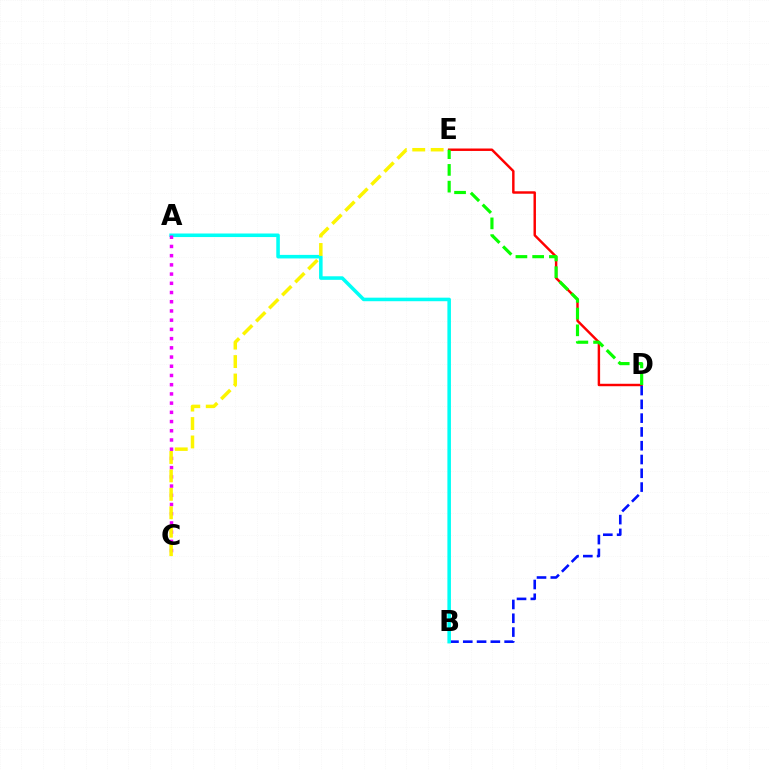{('D', 'E'): [{'color': '#ff0000', 'line_style': 'solid', 'thickness': 1.76}, {'color': '#08ff00', 'line_style': 'dashed', 'thickness': 2.27}], ('B', 'D'): [{'color': '#0010ff', 'line_style': 'dashed', 'thickness': 1.87}], ('A', 'B'): [{'color': '#00fff6', 'line_style': 'solid', 'thickness': 2.56}], ('A', 'C'): [{'color': '#ee00ff', 'line_style': 'dotted', 'thickness': 2.5}], ('C', 'E'): [{'color': '#fcf500', 'line_style': 'dashed', 'thickness': 2.51}]}